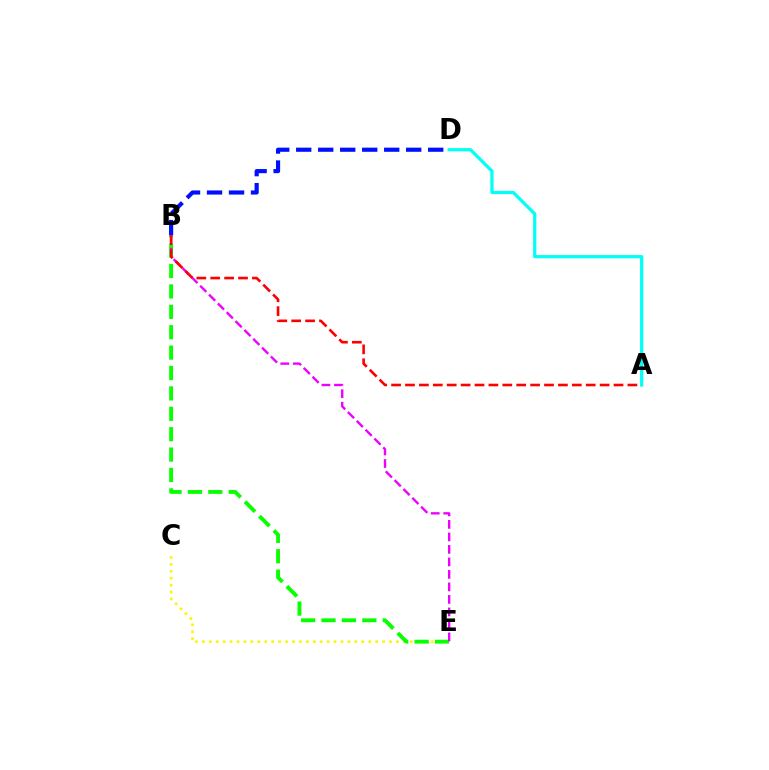{('C', 'E'): [{'color': '#fcf500', 'line_style': 'dotted', 'thickness': 1.88}], ('B', 'E'): [{'color': '#08ff00', 'line_style': 'dashed', 'thickness': 2.77}, {'color': '#ee00ff', 'line_style': 'dashed', 'thickness': 1.7}], ('B', 'D'): [{'color': '#0010ff', 'line_style': 'dashed', 'thickness': 2.99}], ('A', 'B'): [{'color': '#ff0000', 'line_style': 'dashed', 'thickness': 1.89}], ('A', 'D'): [{'color': '#00fff6', 'line_style': 'solid', 'thickness': 2.32}]}